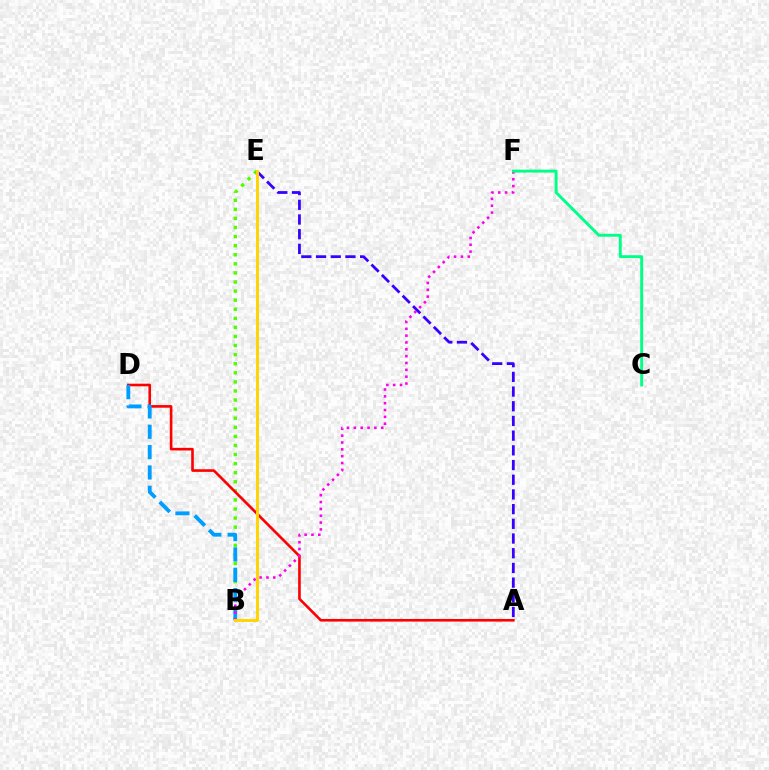{('B', 'E'): [{'color': '#4fff00', 'line_style': 'dotted', 'thickness': 2.47}, {'color': '#ffd500', 'line_style': 'solid', 'thickness': 2.12}], ('A', 'E'): [{'color': '#3700ff', 'line_style': 'dashed', 'thickness': 2.0}], ('A', 'D'): [{'color': '#ff0000', 'line_style': 'solid', 'thickness': 1.89}], ('B', 'D'): [{'color': '#009eff', 'line_style': 'dashed', 'thickness': 2.76}], ('B', 'F'): [{'color': '#ff00ed', 'line_style': 'dotted', 'thickness': 1.86}], ('C', 'F'): [{'color': '#00ff86', 'line_style': 'solid', 'thickness': 2.1}]}